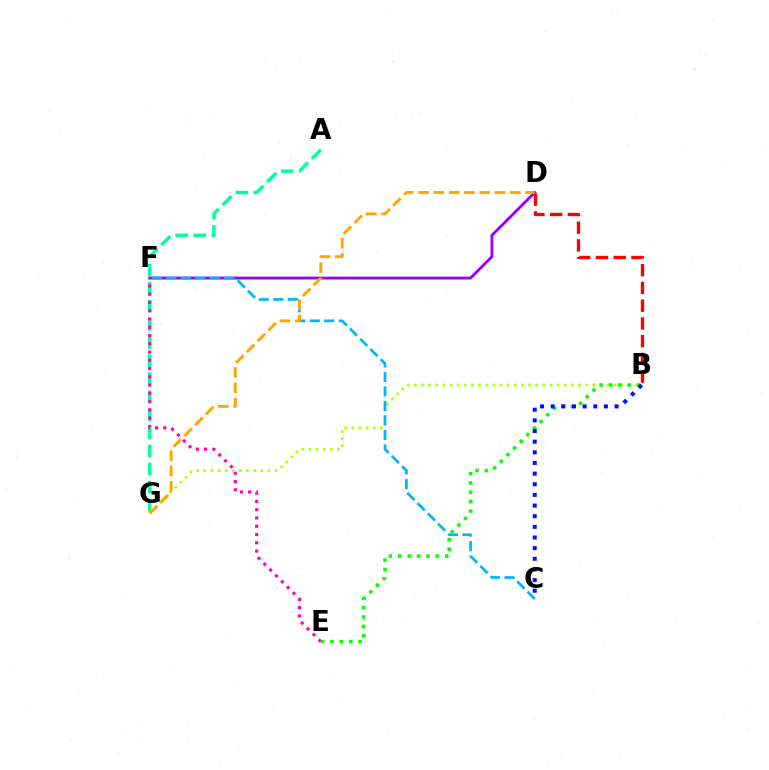{('D', 'F'): [{'color': '#9b00ff', 'line_style': 'solid', 'thickness': 2.07}], ('A', 'G'): [{'color': '#00ff9d', 'line_style': 'dashed', 'thickness': 2.46}], ('B', 'G'): [{'color': '#b3ff00', 'line_style': 'dotted', 'thickness': 1.94}], ('C', 'F'): [{'color': '#00b5ff', 'line_style': 'dashed', 'thickness': 1.97}], ('D', 'G'): [{'color': '#ffa500', 'line_style': 'dashed', 'thickness': 2.08}], ('E', 'F'): [{'color': '#ff00bd', 'line_style': 'dotted', 'thickness': 2.24}], ('B', 'E'): [{'color': '#08ff00', 'line_style': 'dotted', 'thickness': 2.55}], ('B', 'C'): [{'color': '#0010ff', 'line_style': 'dotted', 'thickness': 2.89}], ('B', 'D'): [{'color': '#ff0000', 'line_style': 'dashed', 'thickness': 2.41}]}